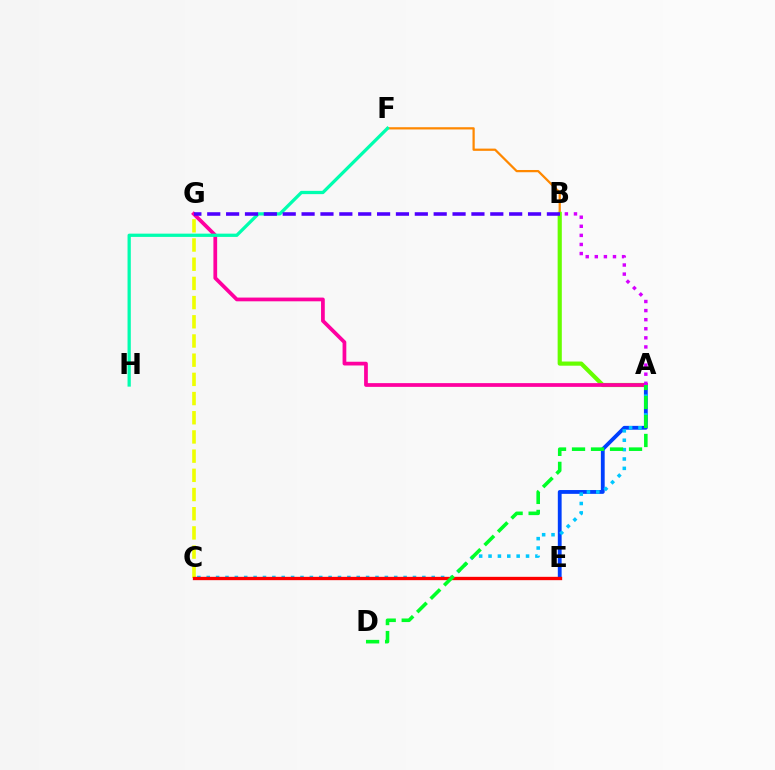{('B', 'F'): [{'color': '#ff8800', 'line_style': 'solid', 'thickness': 1.61}], ('C', 'G'): [{'color': '#eeff00', 'line_style': 'dashed', 'thickness': 2.61}], ('A', 'E'): [{'color': '#003fff', 'line_style': 'solid', 'thickness': 2.74}], ('A', 'B'): [{'color': '#66ff00', 'line_style': 'solid', 'thickness': 3.0}, {'color': '#d600ff', 'line_style': 'dotted', 'thickness': 2.47}], ('A', 'G'): [{'color': '#ff00a0', 'line_style': 'solid', 'thickness': 2.69}], ('F', 'H'): [{'color': '#00ffaf', 'line_style': 'solid', 'thickness': 2.35}], ('A', 'C'): [{'color': '#00c7ff', 'line_style': 'dotted', 'thickness': 2.55}], ('C', 'E'): [{'color': '#ff0000', 'line_style': 'solid', 'thickness': 2.4}], ('A', 'D'): [{'color': '#00ff27', 'line_style': 'dashed', 'thickness': 2.58}], ('B', 'G'): [{'color': '#4f00ff', 'line_style': 'dashed', 'thickness': 2.56}]}